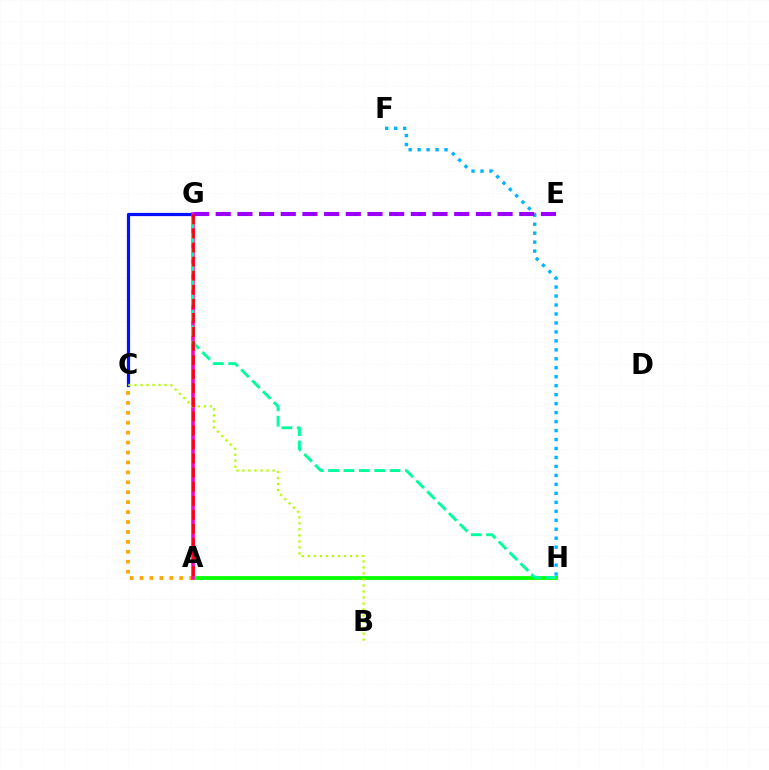{('C', 'G'): [{'color': '#0010ff', 'line_style': 'solid', 'thickness': 2.32}], ('A', 'H'): [{'color': '#08ff00', 'line_style': 'solid', 'thickness': 2.73}], ('A', 'C'): [{'color': '#ffa500', 'line_style': 'dotted', 'thickness': 2.7}], ('A', 'G'): [{'color': '#ff00bd', 'line_style': 'solid', 'thickness': 2.56}, {'color': '#ff0000', 'line_style': 'dashed', 'thickness': 1.91}], ('G', 'H'): [{'color': '#00ff9d', 'line_style': 'dashed', 'thickness': 2.09}], ('B', 'C'): [{'color': '#b3ff00', 'line_style': 'dotted', 'thickness': 1.63}], ('F', 'H'): [{'color': '#00b5ff', 'line_style': 'dotted', 'thickness': 2.44}], ('E', 'G'): [{'color': '#9b00ff', 'line_style': 'dashed', 'thickness': 2.95}]}